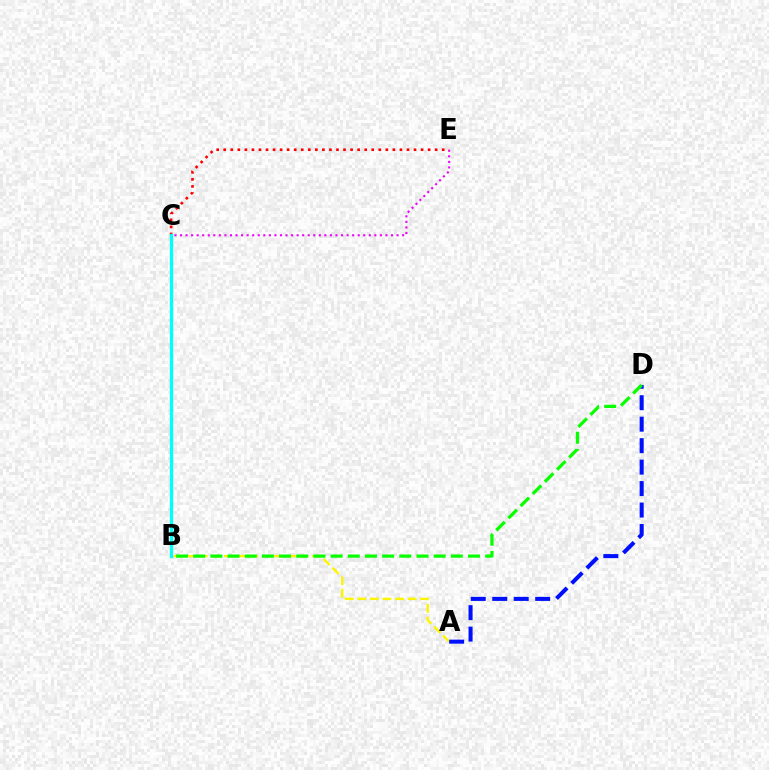{('C', 'E'): [{'color': '#ee00ff', 'line_style': 'dotted', 'thickness': 1.51}, {'color': '#ff0000', 'line_style': 'dotted', 'thickness': 1.92}], ('A', 'B'): [{'color': '#fcf500', 'line_style': 'dashed', 'thickness': 1.71}], ('A', 'D'): [{'color': '#0010ff', 'line_style': 'dashed', 'thickness': 2.92}], ('B', 'C'): [{'color': '#00fff6', 'line_style': 'solid', 'thickness': 2.36}], ('B', 'D'): [{'color': '#08ff00', 'line_style': 'dashed', 'thickness': 2.33}]}